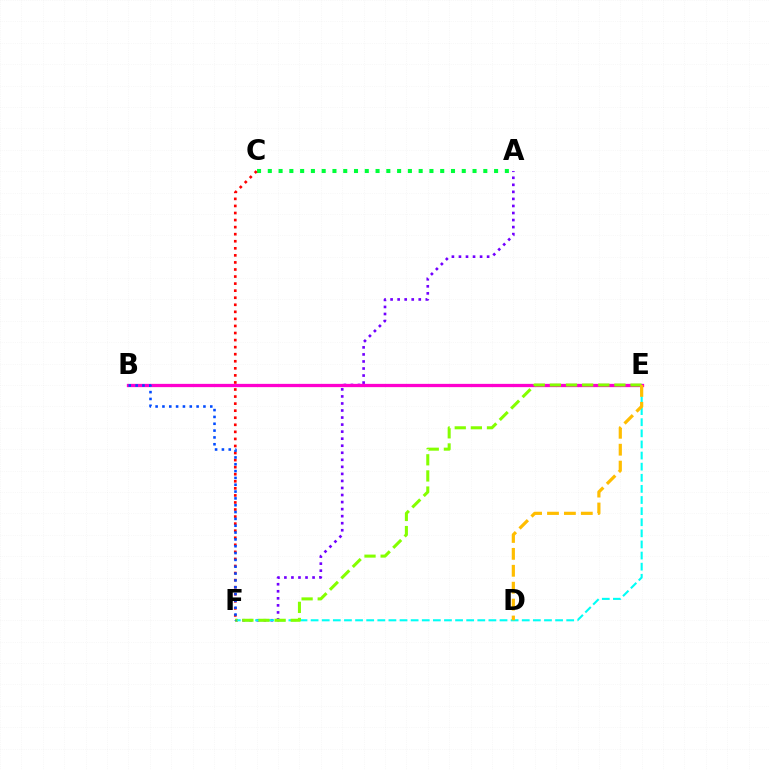{('A', 'F'): [{'color': '#7200ff', 'line_style': 'dotted', 'thickness': 1.91}], ('E', 'F'): [{'color': '#00fff6', 'line_style': 'dashed', 'thickness': 1.51}, {'color': '#84ff00', 'line_style': 'dashed', 'thickness': 2.19}], ('A', 'C'): [{'color': '#00ff39', 'line_style': 'dotted', 'thickness': 2.93}], ('B', 'E'): [{'color': '#ff00cf', 'line_style': 'solid', 'thickness': 2.36}], ('D', 'E'): [{'color': '#ffbd00', 'line_style': 'dashed', 'thickness': 2.3}], ('C', 'F'): [{'color': '#ff0000', 'line_style': 'dotted', 'thickness': 1.92}], ('B', 'F'): [{'color': '#004bff', 'line_style': 'dotted', 'thickness': 1.86}]}